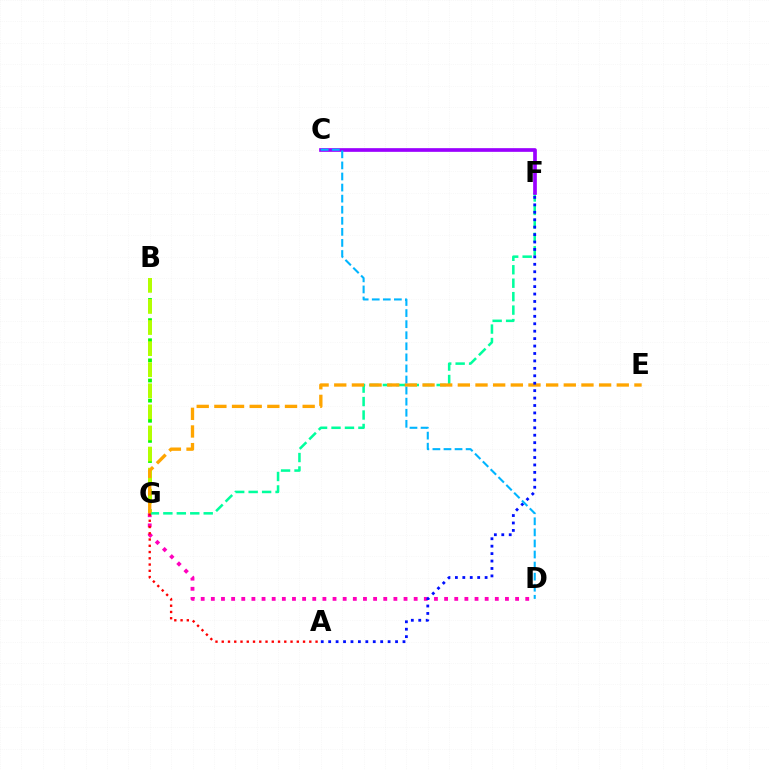{('B', 'G'): [{'color': '#08ff00', 'line_style': 'dotted', 'thickness': 2.73}, {'color': '#b3ff00', 'line_style': 'dashed', 'thickness': 2.86}], ('D', 'G'): [{'color': '#ff00bd', 'line_style': 'dotted', 'thickness': 2.76}], ('F', 'G'): [{'color': '#00ff9d', 'line_style': 'dashed', 'thickness': 1.83}], ('A', 'G'): [{'color': '#ff0000', 'line_style': 'dotted', 'thickness': 1.7}], ('E', 'G'): [{'color': '#ffa500', 'line_style': 'dashed', 'thickness': 2.4}], ('C', 'F'): [{'color': '#9b00ff', 'line_style': 'solid', 'thickness': 2.65}], ('A', 'F'): [{'color': '#0010ff', 'line_style': 'dotted', 'thickness': 2.02}], ('C', 'D'): [{'color': '#00b5ff', 'line_style': 'dashed', 'thickness': 1.5}]}